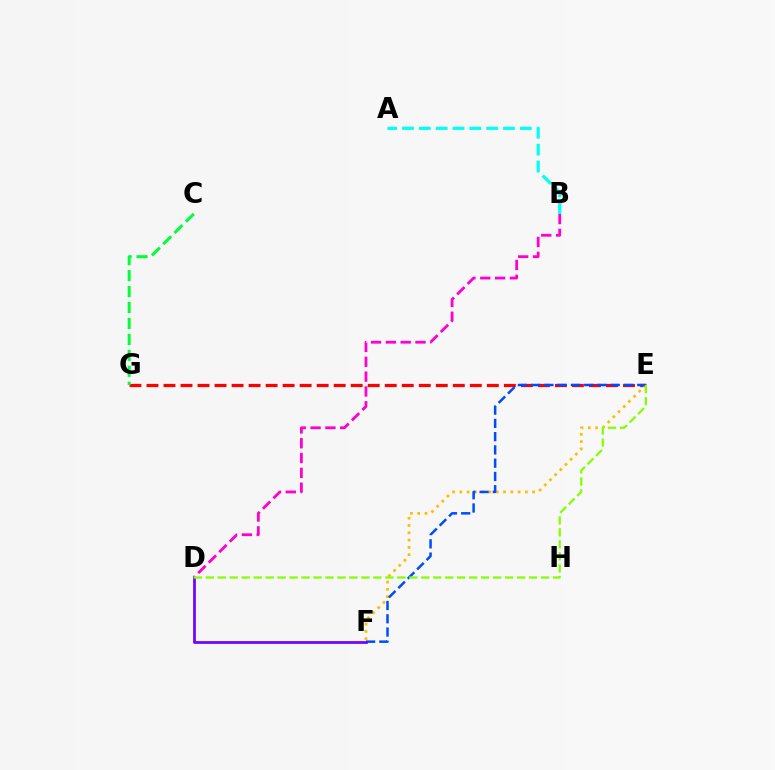{('B', 'D'): [{'color': '#ff00cf', 'line_style': 'dashed', 'thickness': 2.01}], ('E', 'G'): [{'color': '#ff0000', 'line_style': 'dashed', 'thickness': 2.31}], ('E', 'F'): [{'color': '#ffbd00', 'line_style': 'dotted', 'thickness': 1.98}, {'color': '#004bff', 'line_style': 'dashed', 'thickness': 1.8}], ('C', 'G'): [{'color': '#00ff39', 'line_style': 'dashed', 'thickness': 2.17}], ('D', 'F'): [{'color': '#7200ff', 'line_style': 'solid', 'thickness': 1.96}], ('A', 'B'): [{'color': '#00fff6', 'line_style': 'dashed', 'thickness': 2.29}], ('D', 'E'): [{'color': '#84ff00', 'line_style': 'dashed', 'thickness': 1.63}]}